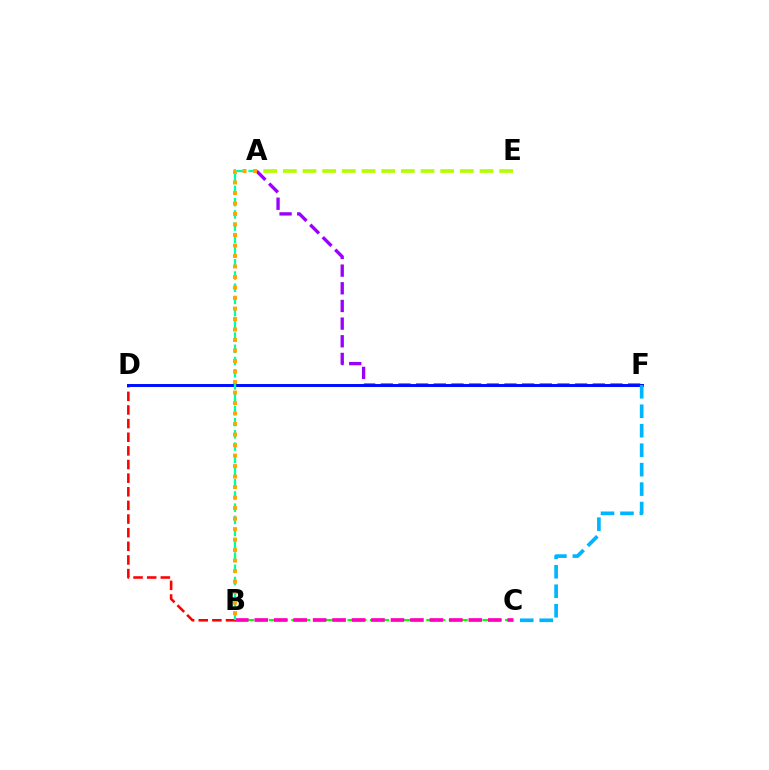{('A', 'E'): [{'color': '#b3ff00', 'line_style': 'dashed', 'thickness': 2.67}], ('A', 'F'): [{'color': '#9b00ff', 'line_style': 'dashed', 'thickness': 2.4}], ('B', 'C'): [{'color': '#08ff00', 'line_style': 'dashed', 'thickness': 1.53}, {'color': '#ff00bd', 'line_style': 'dashed', 'thickness': 2.64}], ('B', 'D'): [{'color': '#ff0000', 'line_style': 'dashed', 'thickness': 1.85}], ('D', 'F'): [{'color': '#0010ff', 'line_style': 'solid', 'thickness': 2.14}], ('C', 'F'): [{'color': '#00b5ff', 'line_style': 'dashed', 'thickness': 2.64}], ('A', 'B'): [{'color': '#00ff9d', 'line_style': 'dashed', 'thickness': 1.66}, {'color': '#ffa500', 'line_style': 'dotted', 'thickness': 2.85}]}